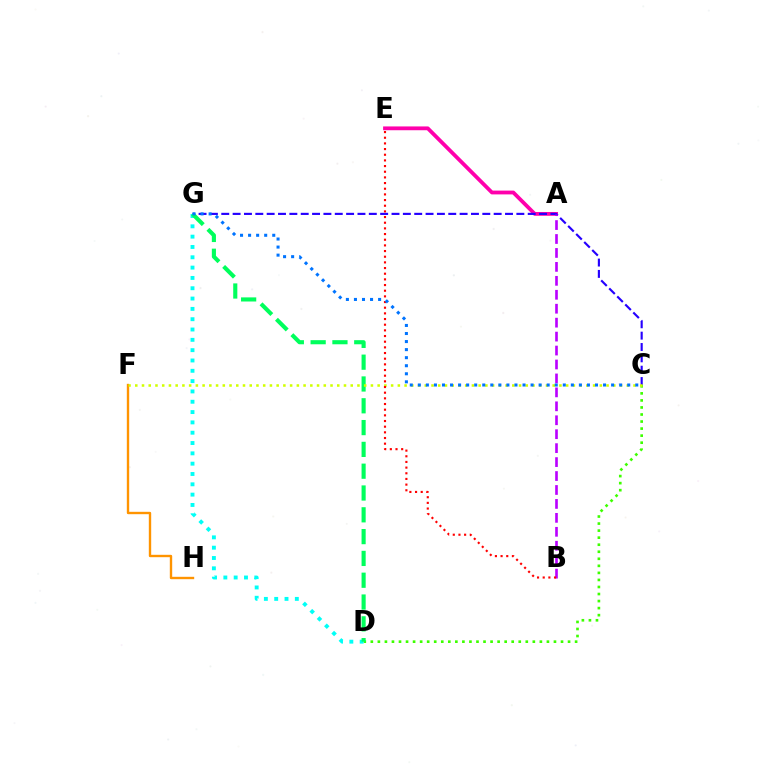{('A', 'E'): [{'color': '#ff00ac', 'line_style': 'solid', 'thickness': 2.74}], ('C', 'G'): [{'color': '#2500ff', 'line_style': 'dashed', 'thickness': 1.54}, {'color': '#0074ff', 'line_style': 'dotted', 'thickness': 2.19}], ('C', 'D'): [{'color': '#3dff00', 'line_style': 'dotted', 'thickness': 1.91}], ('A', 'B'): [{'color': '#b900ff', 'line_style': 'dashed', 'thickness': 1.89}], ('D', 'G'): [{'color': '#00fff6', 'line_style': 'dotted', 'thickness': 2.8}, {'color': '#00ff5c', 'line_style': 'dashed', 'thickness': 2.96}], ('F', 'H'): [{'color': '#ff9400', 'line_style': 'solid', 'thickness': 1.71}], ('C', 'F'): [{'color': '#d1ff00', 'line_style': 'dotted', 'thickness': 1.83}], ('B', 'E'): [{'color': '#ff0000', 'line_style': 'dotted', 'thickness': 1.54}]}